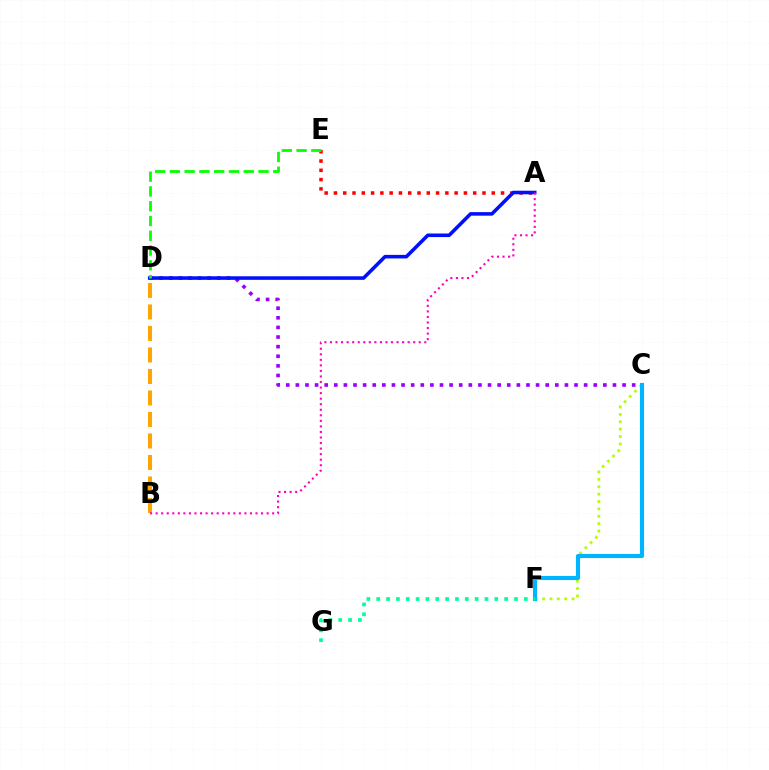{('C', 'F'): [{'color': '#b3ff00', 'line_style': 'dotted', 'thickness': 2.0}, {'color': '#00b5ff', 'line_style': 'solid', 'thickness': 2.96}], ('C', 'D'): [{'color': '#9b00ff', 'line_style': 'dotted', 'thickness': 2.61}], ('A', 'E'): [{'color': '#ff0000', 'line_style': 'dotted', 'thickness': 2.52}], ('A', 'D'): [{'color': '#0010ff', 'line_style': 'solid', 'thickness': 2.57}], ('D', 'E'): [{'color': '#08ff00', 'line_style': 'dashed', 'thickness': 2.01}], ('F', 'G'): [{'color': '#00ff9d', 'line_style': 'dotted', 'thickness': 2.67}], ('B', 'D'): [{'color': '#ffa500', 'line_style': 'dashed', 'thickness': 2.92}], ('A', 'B'): [{'color': '#ff00bd', 'line_style': 'dotted', 'thickness': 1.51}]}